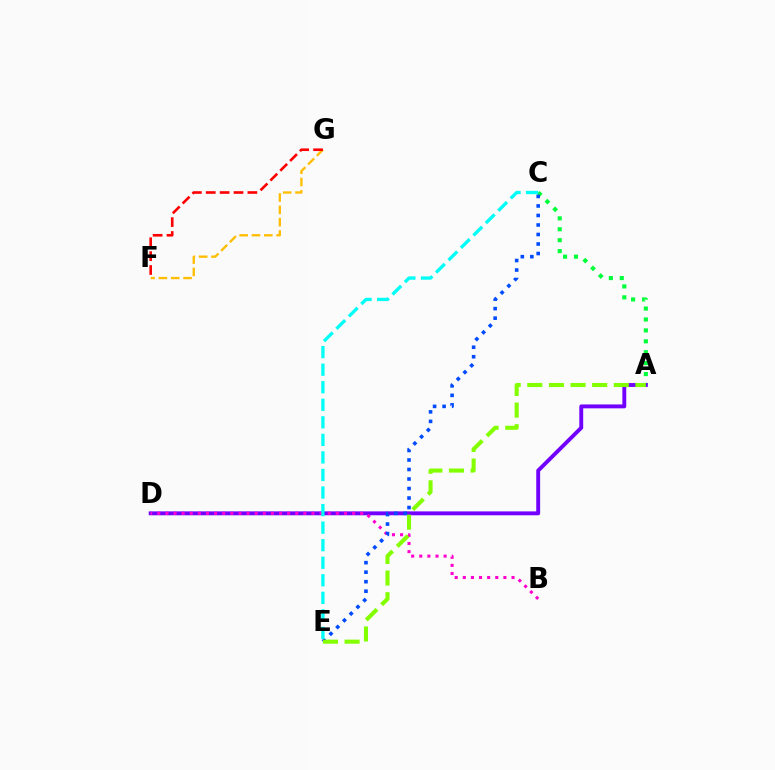{('A', 'C'): [{'color': '#00ff39', 'line_style': 'dotted', 'thickness': 2.97}], ('A', 'D'): [{'color': '#7200ff', 'line_style': 'solid', 'thickness': 2.8}], ('B', 'D'): [{'color': '#ff00cf', 'line_style': 'dotted', 'thickness': 2.21}], ('C', 'E'): [{'color': '#004bff', 'line_style': 'dotted', 'thickness': 2.58}, {'color': '#00fff6', 'line_style': 'dashed', 'thickness': 2.38}], ('A', 'E'): [{'color': '#84ff00', 'line_style': 'dashed', 'thickness': 2.94}], ('F', 'G'): [{'color': '#ffbd00', 'line_style': 'dashed', 'thickness': 1.67}, {'color': '#ff0000', 'line_style': 'dashed', 'thickness': 1.89}]}